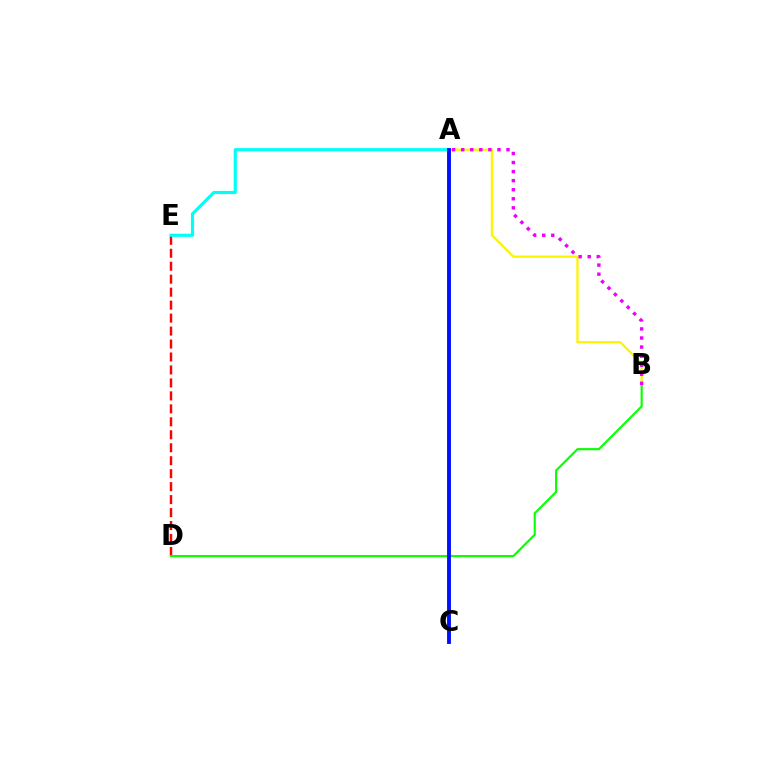{('A', 'B'): [{'color': '#fcf500', 'line_style': 'solid', 'thickness': 1.66}, {'color': '#ee00ff', 'line_style': 'dotted', 'thickness': 2.46}], ('D', 'E'): [{'color': '#ff0000', 'line_style': 'dashed', 'thickness': 1.76}], ('A', 'E'): [{'color': '#00fff6', 'line_style': 'solid', 'thickness': 2.27}], ('B', 'D'): [{'color': '#08ff00', 'line_style': 'solid', 'thickness': 1.54}], ('A', 'C'): [{'color': '#0010ff', 'line_style': 'solid', 'thickness': 2.79}]}